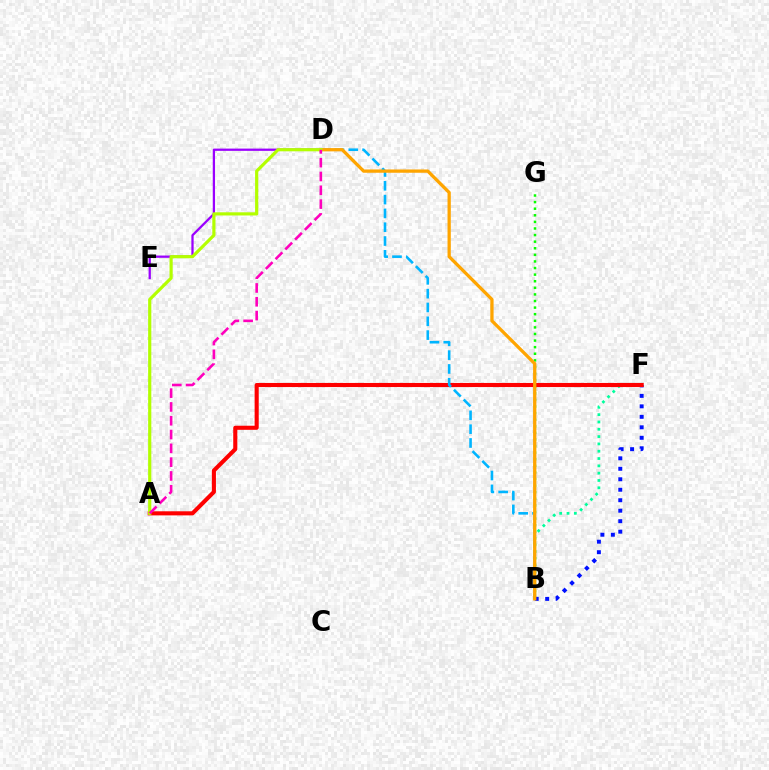{('B', 'G'): [{'color': '#08ff00', 'line_style': 'dotted', 'thickness': 1.79}], ('B', 'F'): [{'color': '#0010ff', 'line_style': 'dotted', 'thickness': 2.85}, {'color': '#00ff9d', 'line_style': 'dotted', 'thickness': 1.99}], ('A', 'F'): [{'color': '#ff0000', 'line_style': 'solid', 'thickness': 2.95}], ('B', 'D'): [{'color': '#00b5ff', 'line_style': 'dashed', 'thickness': 1.88}, {'color': '#ffa500', 'line_style': 'solid', 'thickness': 2.36}], ('D', 'E'): [{'color': '#9b00ff', 'line_style': 'solid', 'thickness': 1.63}], ('A', 'D'): [{'color': '#b3ff00', 'line_style': 'solid', 'thickness': 2.28}, {'color': '#ff00bd', 'line_style': 'dashed', 'thickness': 1.88}]}